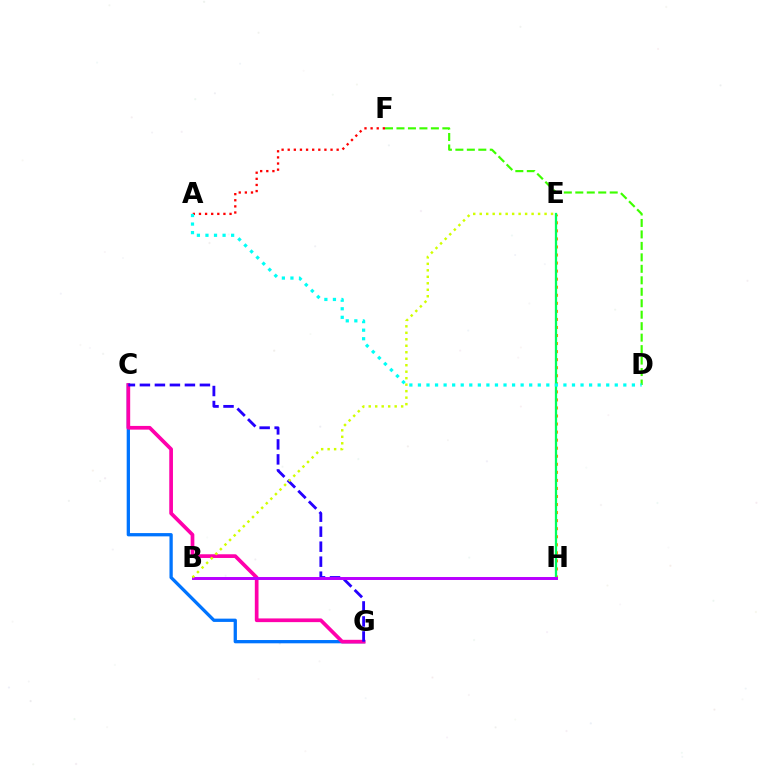{('C', 'G'): [{'color': '#0074ff', 'line_style': 'solid', 'thickness': 2.36}, {'color': '#ff00ac', 'line_style': 'solid', 'thickness': 2.66}, {'color': '#2500ff', 'line_style': 'dashed', 'thickness': 2.04}], ('E', 'H'): [{'color': '#ff9400', 'line_style': 'dotted', 'thickness': 2.19}, {'color': '#00ff5c', 'line_style': 'solid', 'thickness': 1.63}], ('B', 'H'): [{'color': '#b900ff', 'line_style': 'solid', 'thickness': 2.13}], ('A', 'F'): [{'color': '#ff0000', 'line_style': 'dotted', 'thickness': 1.66}], ('D', 'F'): [{'color': '#3dff00', 'line_style': 'dashed', 'thickness': 1.56}], ('A', 'D'): [{'color': '#00fff6', 'line_style': 'dotted', 'thickness': 2.33}], ('B', 'E'): [{'color': '#d1ff00', 'line_style': 'dotted', 'thickness': 1.76}]}